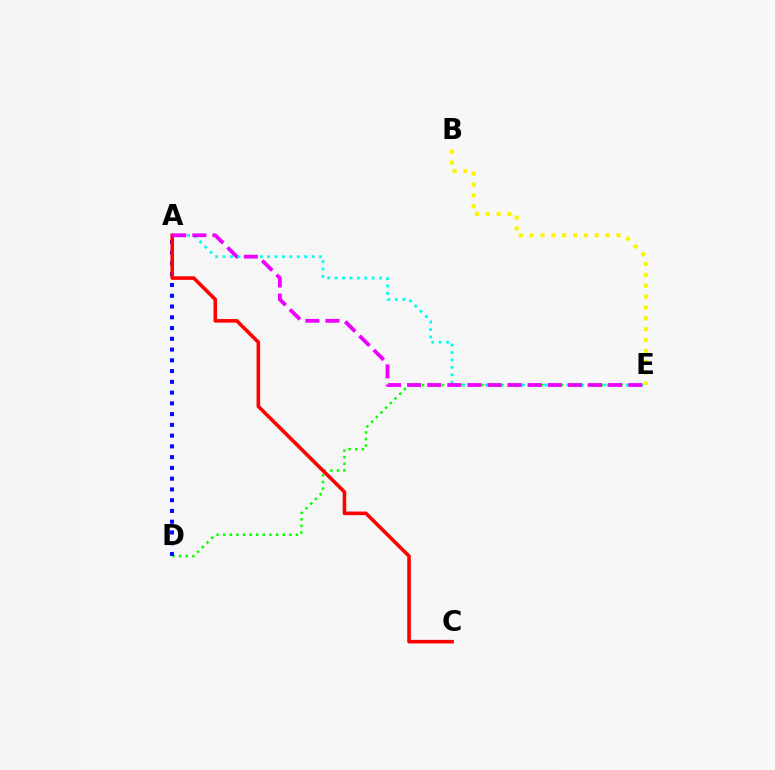{('D', 'E'): [{'color': '#08ff00', 'line_style': 'dotted', 'thickness': 1.8}], ('A', 'E'): [{'color': '#00fff6', 'line_style': 'dotted', 'thickness': 2.01}, {'color': '#ee00ff', 'line_style': 'dashed', 'thickness': 2.73}], ('A', 'D'): [{'color': '#0010ff', 'line_style': 'dotted', 'thickness': 2.92}], ('A', 'C'): [{'color': '#ff0000', 'line_style': 'solid', 'thickness': 2.57}], ('B', 'E'): [{'color': '#fcf500', 'line_style': 'dotted', 'thickness': 2.95}]}